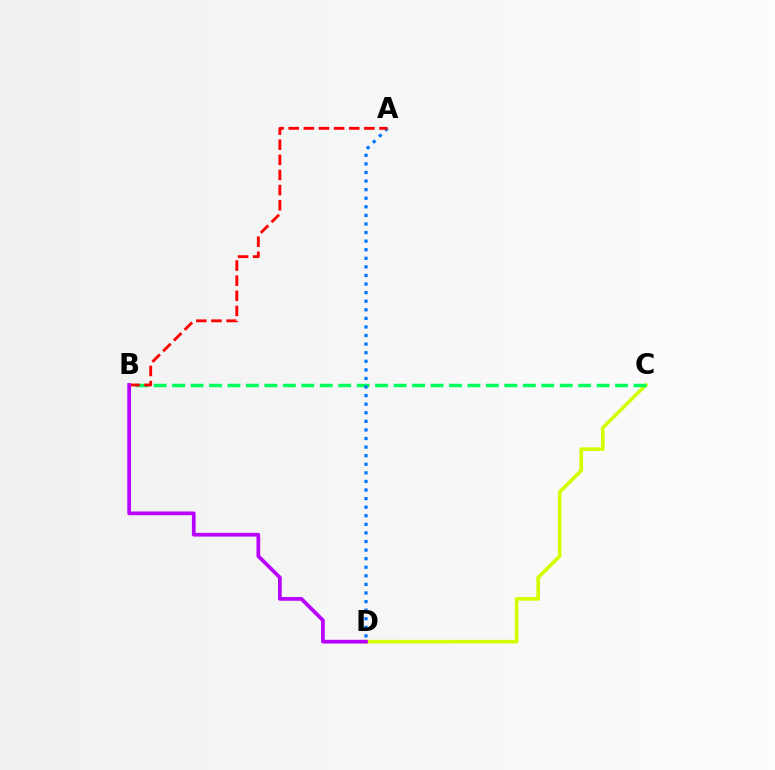{('C', 'D'): [{'color': '#d1ff00', 'line_style': 'solid', 'thickness': 2.62}], ('B', 'C'): [{'color': '#00ff5c', 'line_style': 'dashed', 'thickness': 2.51}], ('A', 'D'): [{'color': '#0074ff', 'line_style': 'dotted', 'thickness': 2.33}], ('A', 'B'): [{'color': '#ff0000', 'line_style': 'dashed', 'thickness': 2.06}], ('B', 'D'): [{'color': '#b900ff', 'line_style': 'solid', 'thickness': 2.67}]}